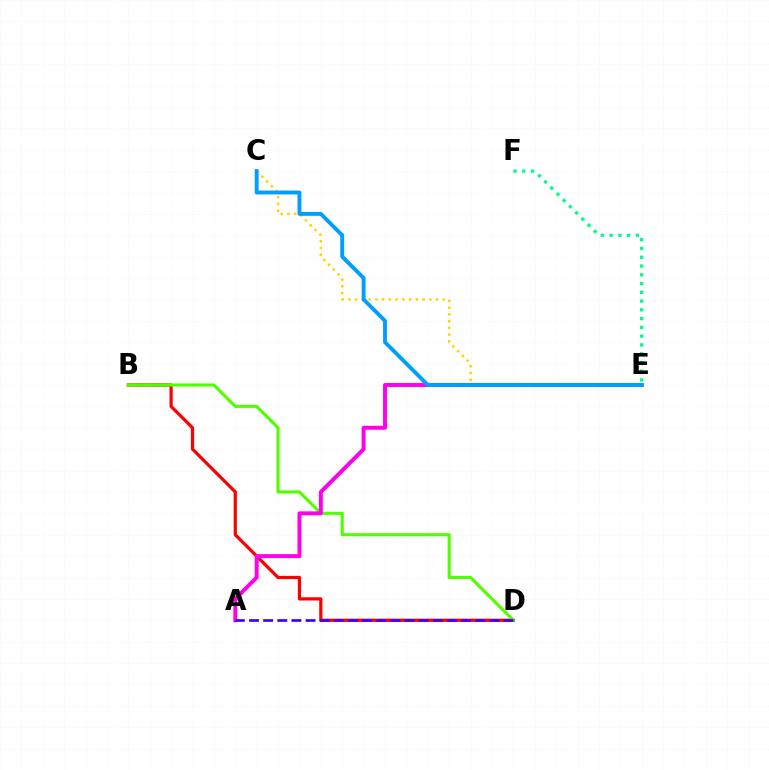{('B', 'D'): [{'color': '#ff0000', 'line_style': 'solid', 'thickness': 2.32}, {'color': '#4fff00', 'line_style': 'solid', 'thickness': 2.22}], ('A', 'E'): [{'color': '#ff00ed', 'line_style': 'solid', 'thickness': 2.84}], ('C', 'E'): [{'color': '#ffd500', 'line_style': 'dotted', 'thickness': 1.83}, {'color': '#009eff', 'line_style': 'solid', 'thickness': 2.8}], ('A', 'D'): [{'color': '#3700ff', 'line_style': 'dashed', 'thickness': 1.92}], ('E', 'F'): [{'color': '#00ff86', 'line_style': 'dotted', 'thickness': 2.38}]}